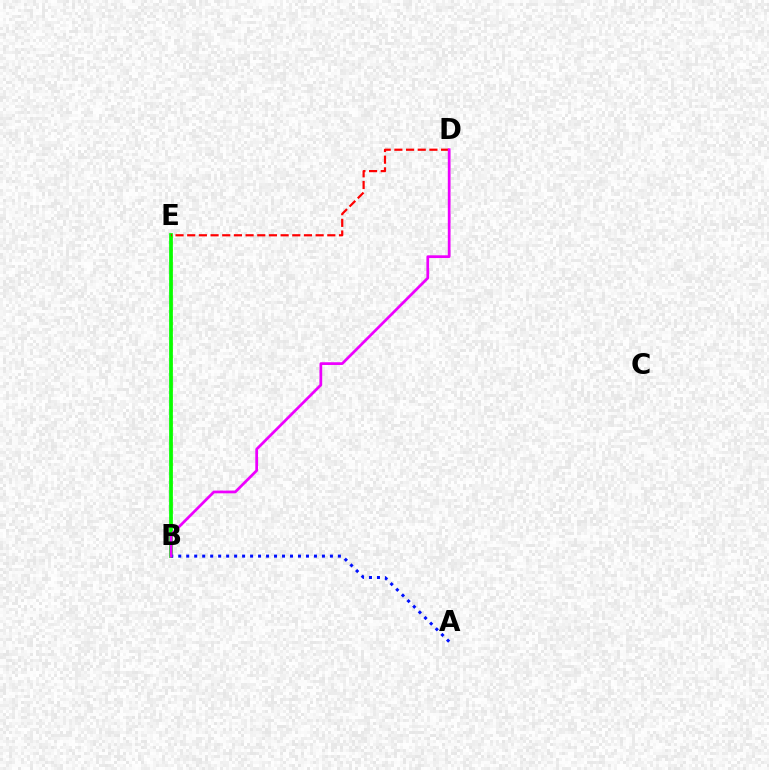{('B', 'E'): [{'color': '#00fff6', 'line_style': 'dotted', 'thickness': 1.7}, {'color': '#fcf500', 'line_style': 'dotted', 'thickness': 1.82}, {'color': '#08ff00', 'line_style': 'solid', 'thickness': 2.68}], ('A', 'B'): [{'color': '#0010ff', 'line_style': 'dotted', 'thickness': 2.17}], ('D', 'E'): [{'color': '#ff0000', 'line_style': 'dashed', 'thickness': 1.59}], ('B', 'D'): [{'color': '#ee00ff', 'line_style': 'solid', 'thickness': 1.97}]}